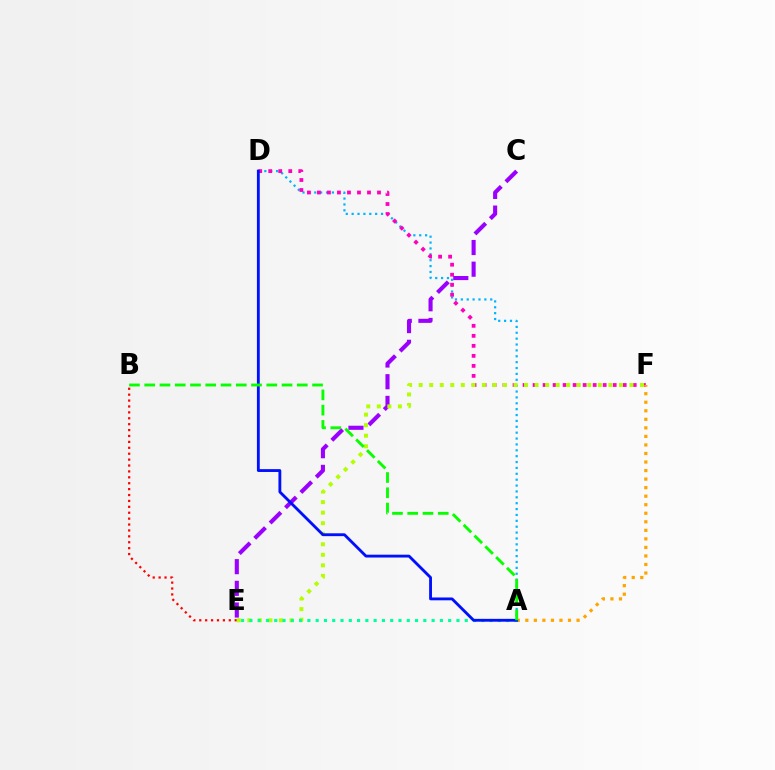{('A', 'D'): [{'color': '#00b5ff', 'line_style': 'dotted', 'thickness': 1.6}, {'color': '#0010ff', 'line_style': 'solid', 'thickness': 2.05}], ('D', 'F'): [{'color': '#ff00bd', 'line_style': 'dotted', 'thickness': 2.72}], ('C', 'E'): [{'color': '#9b00ff', 'line_style': 'dashed', 'thickness': 2.95}], ('B', 'E'): [{'color': '#ff0000', 'line_style': 'dotted', 'thickness': 1.6}], ('E', 'F'): [{'color': '#b3ff00', 'line_style': 'dotted', 'thickness': 2.86}], ('A', 'F'): [{'color': '#ffa500', 'line_style': 'dotted', 'thickness': 2.32}], ('A', 'E'): [{'color': '#00ff9d', 'line_style': 'dotted', 'thickness': 2.25}], ('A', 'B'): [{'color': '#08ff00', 'line_style': 'dashed', 'thickness': 2.07}]}